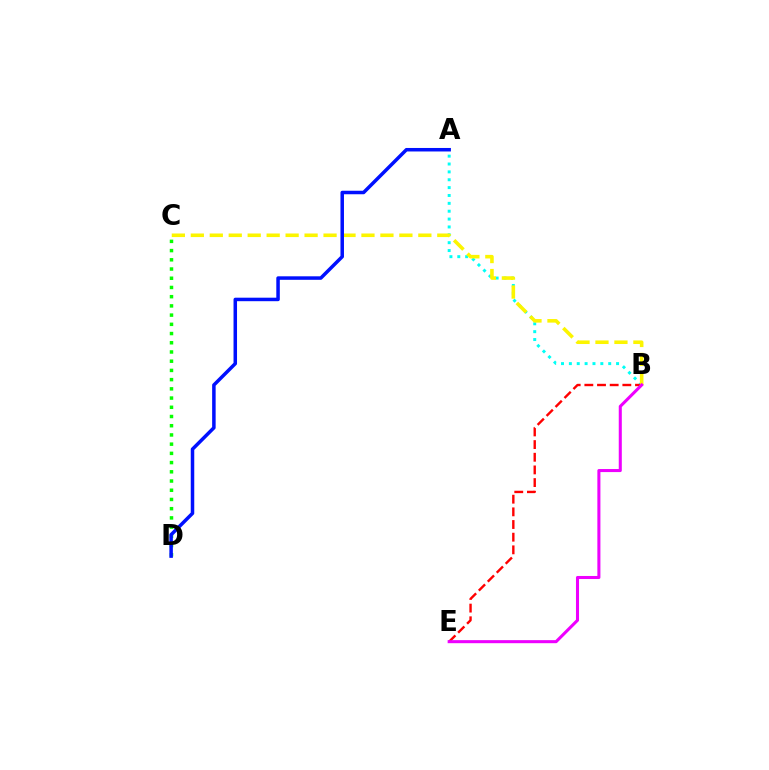{('A', 'B'): [{'color': '#00fff6', 'line_style': 'dotted', 'thickness': 2.14}], ('C', 'D'): [{'color': '#08ff00', 'line_style': 'dotted', 'thickness': 2.5}], ('B', 'E'): [{'color': '#ff0000', 'line_style': 'dashed', 'thickness': 1.72}, {'color': '#ee00ff', 'line_style': 'solid', 'thickness': 2.2}], ('B', 'C'): [{'color': '#fcf500', 'line_style': 'dashed', 'thickness': 2.58}], ('A', 'D'): [{'color': '#0010ff', 'line_style': 'solid', 'thickness': 2.52}]}